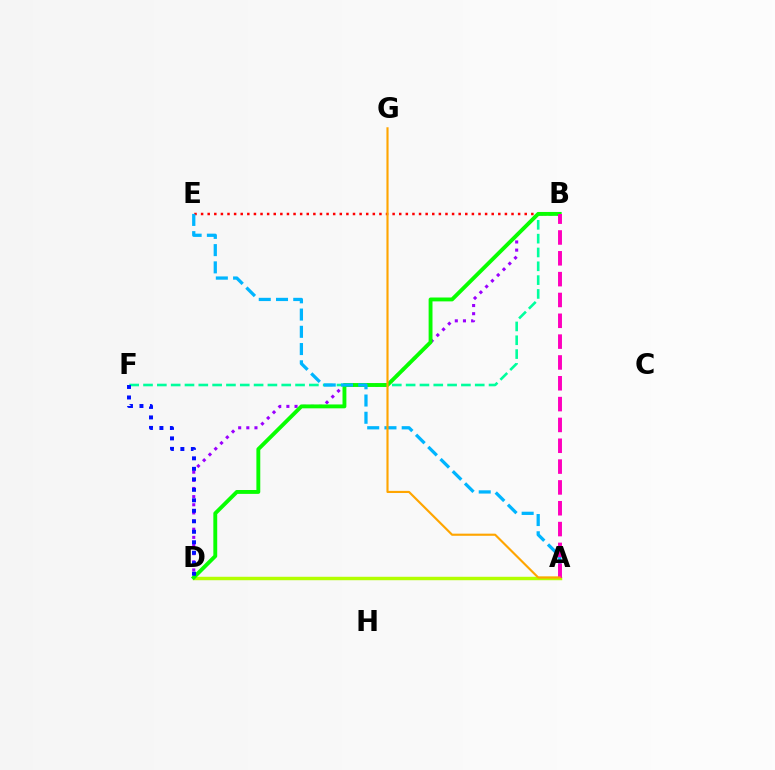{('A', 'D'): [{'color': '#b3ff00', 'line_style': 'solid', 'thickness': 2.48}], ('B', 'F'): [{'color': '#00ff9d', 'line_style': 'dashed', 'thickness': 1.88}], ('B', 'E'): [{'color': '#ff0000', 'line_style': 'dotted', 'thickness': 1.79}], ('B', 'D'): [{'color': '#9b00ff', 'line_style': 'dotted', 'thickness': 2.21}, {'color': '#08ff00', 'line_style': 'solid', 'thickness': 2.79}], ('A', 'E'): [{'color': '#00b5ff', 'line_style': 'dashed', 'thickness': 2.34}], ('A', 'B'): [{'color': '#ff00bd', 'line_style': 'dashed', 'thickness': 2.83}], ('D', 'F'): [{'color': '#0010ff', 'line_style': 'dotted', 'thickness': 2.85}], ('A', 'G'): [{'color': '#ffa500', 'line_style': 'solid', 'thickness': 1.54}]}